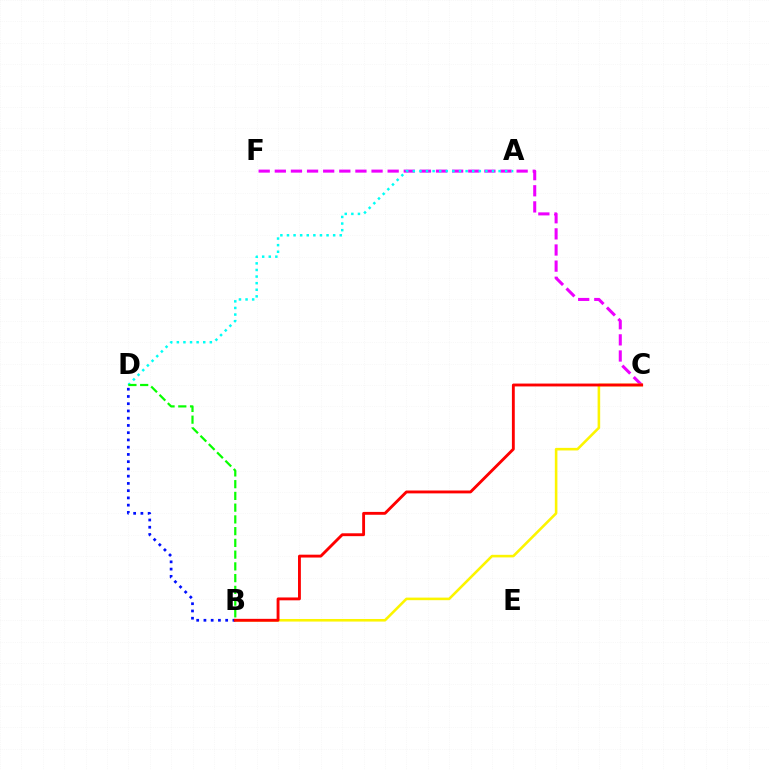{('C', 'F'): [{'color': '#ee00ff', 'line_style': 'dashed', 'thickness': 2.19}], ('A', 'D'): [{'color': '#00fff6', 'line_style': 'dotted', 'thickness': 1.79}], ('B', 'C'): [{'color': '#fcf500', 'line_style': 'solid', 'thickness': 1.86}, {'color': '#ff0000', 'line_style': 'solid', 'thickness': 2.06}], ('B', 'D'): [{'color': '#0010ff', 'line_style': 'dotted', 'thickness': 1.97}, {'color': '#08ff00', 'line_style': 'dashed', 'thickness': 1.6}]}